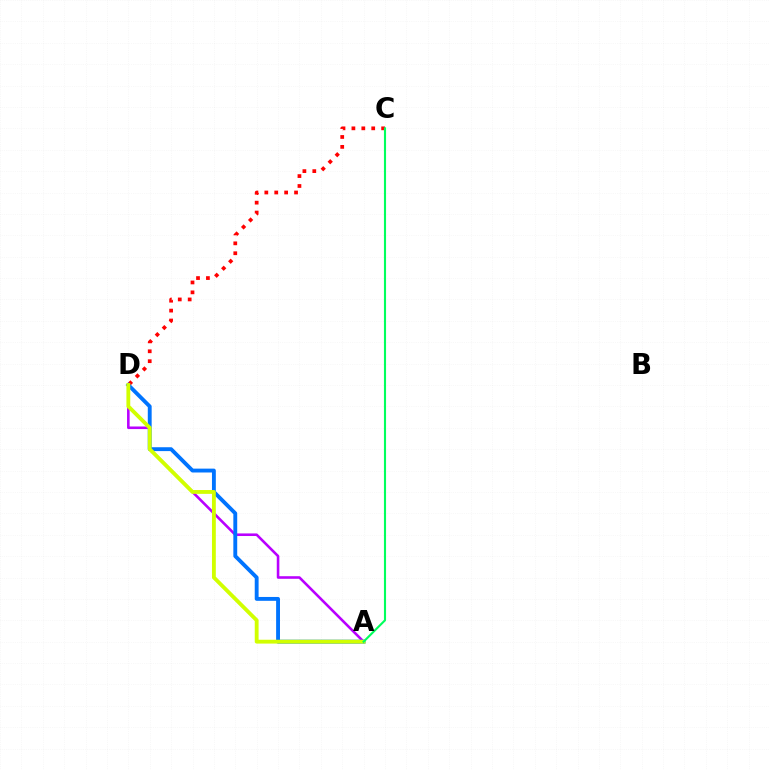{('A', 'D'): [{'color': '#b900ff', 'line_style': 'solid', 'thickness': 1.86}, {'color': '#0074ff', 'line_style': 'solid', 'thickness': 2.78}, {'color': '#d1ff00', 'line_style': 'solid', 'thickness': 2.77}], ('C', 'D'): [{'color': '#ff0000', 'line_style': 'dotted', 'thickness': 2.69}], ('A', 'C'): [{'color': '#00ff5c', 'line_style': 'solid', 'thickness': 1.52}]}